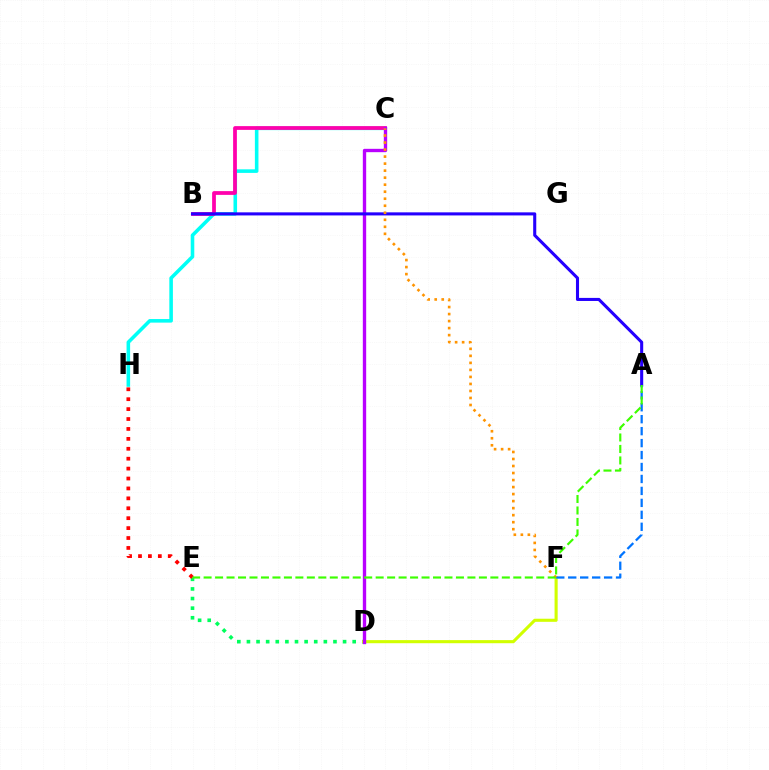{('D', 'E'): [{'color': '#00ff5c', 'line_style': 'dotted', 'thickness': 2.61}], ('E', 'H'): [{'color': '#ff0000', 'line_style': 'dotted', 'thickness': 2.69}], ('C', 'H'): [{'color': '#00fff6', 'line_style': 'solid', 'thickness': 2.57}], ('D', 'F'): [{'color': '#d1ff00', 'line_style': 'solid', 'thickness': 2.23}], ('B', 'C'): [{'color': '#ff00ac', 'line_style': 'solid', 'thickness': 2.7}], ('C', 'D'): [{'color': '#b900ff', 'line_style': 'solid', 'thickness': 2.41}], ('A', 'B'): [{'color': '#2500ff', 'line_style': 'solid', 'thickness': 2.21}], ('A', 'F'): [{'color': '#0074ff', 'line_style': 'dashed', 'thickness': 1.62}], ('C', 'F'): [{'color': '#ff9400', 'line_style': 'dotted', 'thickness': 1.91}], ('A', 'E'): [{'color': '#3dff00', 'line_style': 'dashed', 'thickness': 1.56}]}